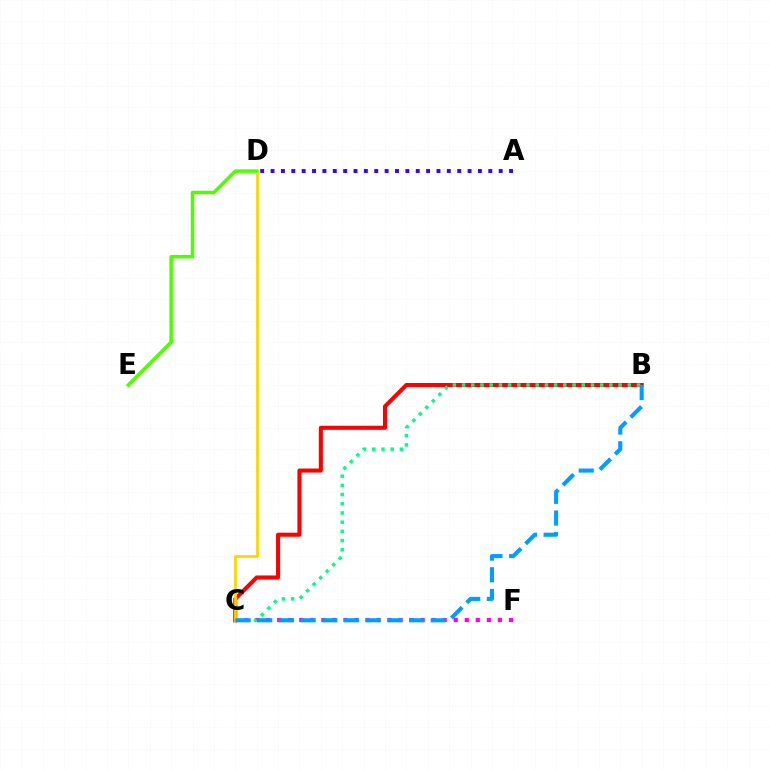{('C', 'F'): [{'color': '#ff00ed', 'line_style': 'dotted', 'thickness': 3.0}], ('A', 'D'): [{'color': '#3700ff', 'line_style': 'dotted', 'thickness': 2.82}], ('B', 'C'): [{'color': '#ff0000', 'line_style': 'solid', 'thickness': 2.93}, {'color': '#00ff86', 'line_style': 'dotted', 'thickness': 2.5}, {'color': '#009eff', 'line_style': 'dashed', 'thickness': 2.94}], ('C', 'D'): [{'color': '#ffd500', 'line_style': 'solid', 'thickness': 1.96}], ('D', 'E'): [{'color': '#4fff00', 'line_style': 'solid', 'thickness': 2.55}]}